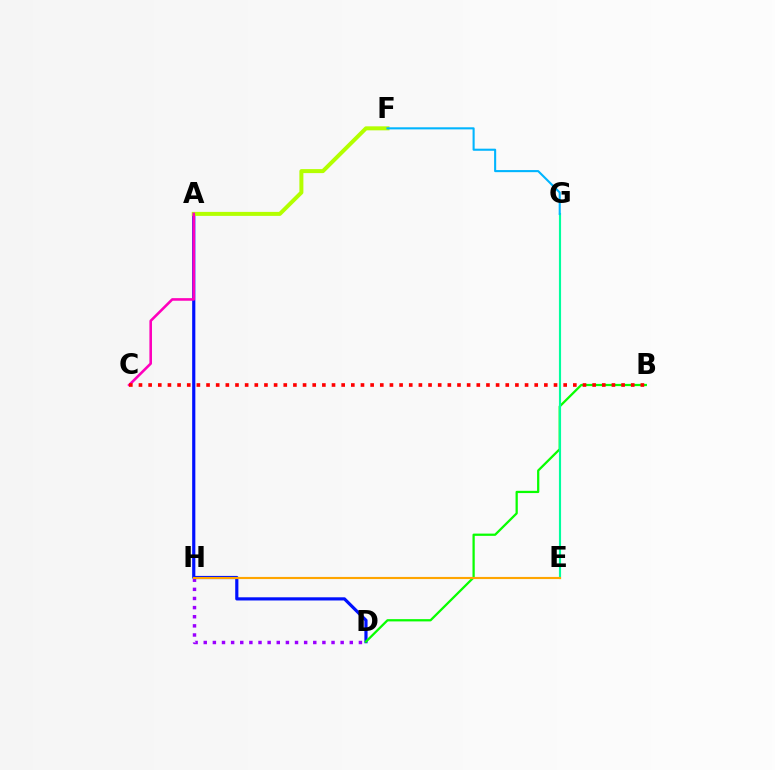{('D', 'H'): [{'color': '#9b00ff', 'line_style': 'dotted', 'thickness': 2.48}], ('A', 'D'): [{'color': '#0010ff', 'line_style': 'solid', 'thickness': 2.28}], ('B', 'D'): [{'color': '#08ff00', 'line_style': 'solid', 'thickness': 1.63}], ('A', 'F'): [{'color': '#b3ff00', 'line_style': 'solid', 'thickness': 2.88}], ('E', 'G'): [{'color': '#00ff9d', 'line_style': 'solid', 'thickness': 1.54}], ('E', 'H'): [{'color': '#ffa500', 'line_style': 'solid', 'thickness': 1.54}], ('F', 'G'): [{'color': '#00b5ff', 'line_style': 'solid', 'thickness': 1.51}], ('A', 'C'): [{'color': '#ff00bd', 'line_style': 'solid', 'thickness': 1.87}], ('B', 'C'): [{'color': '#ff0000', 'line_style': 'dotted', 'thickness': 2.62}]}